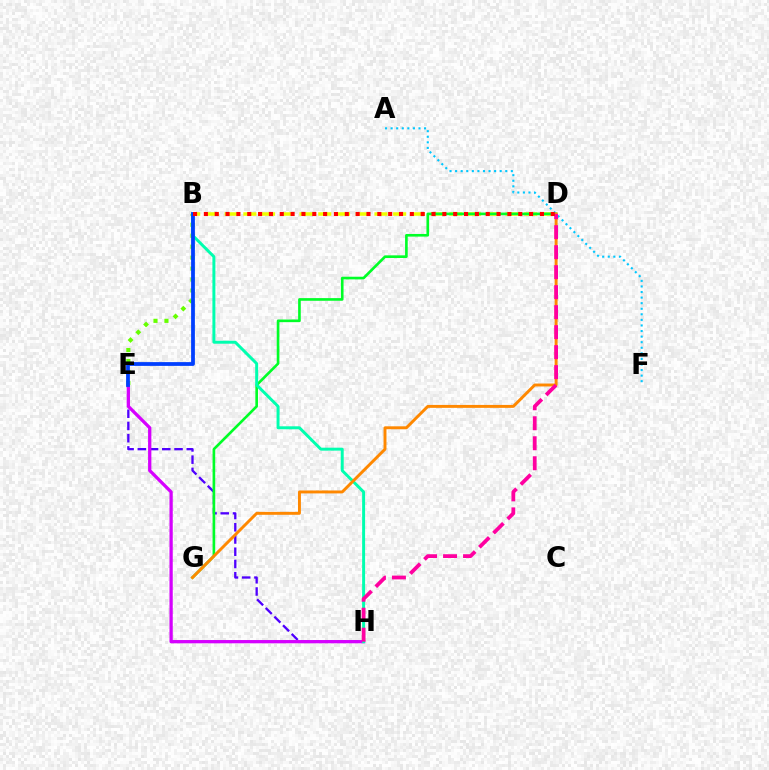{('E', 'H'): [{'color': '#4f00ff', 'line_style': 'dashed', 'thickness': 1.66}, {'color': '#d600ff', 'line_style': 'solid', 'thickness': 2.36}], ('B', 'D'): [{'color': '#eeff00', 'line_style': 'dashed', 'thickness': 2.54}, {'color': '#ff0000', 'line_style': 'dotted', 'thickness': 2.95}], ('B', 'E'): [{'color': '#66ff00', 'line_style': 'dotted', 'thickness': 2.98}, {'color': '#003fff', 'line_style': 'solid', 'thickness': 2.72}], ('D', 'G'): [{'color': '#00ff27', 'line_style': 'solid', 'thickness': 1.9}, {'color': '#ff8800', 'line_style': 'solid', 'thickness': 2.11}], ('A', 'F'): [{'color': '#00c7ff', 'line_style': 'dotted', 'thickness': 1.51}], ('B', 'H'): [{'color': '#00ffaf', 'line_style': 'solid', 'thickness': 2.13}], ('D', 'H'): [{'color': '#ff00a0', 'line_style': 'dashed', 'thickness': 2.72}]}